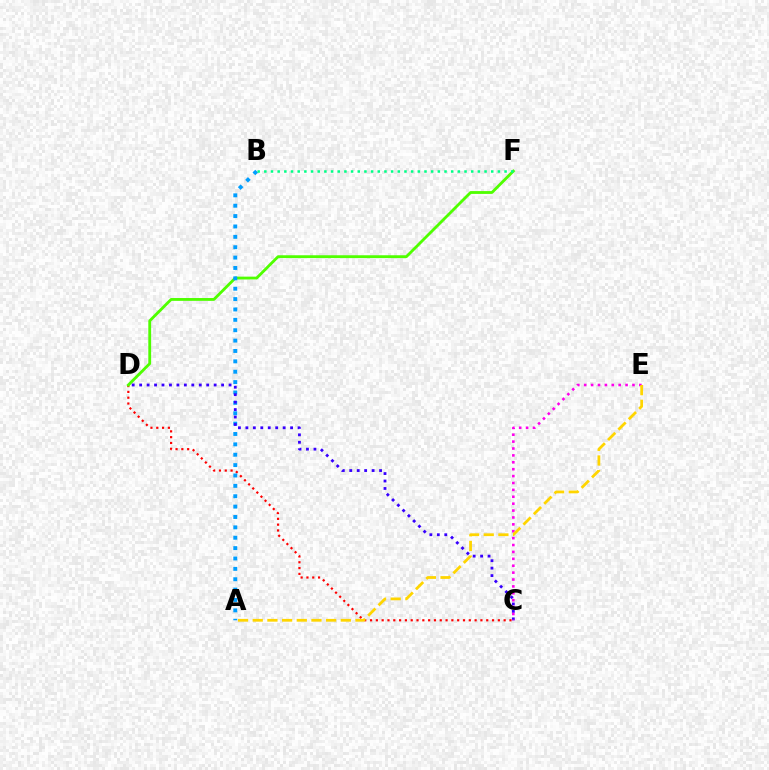{('C', 'D'): [{'color': '#ff0000', 'line_style': 'dotted', 'thickness': 1.58}, {'color': '#3700ff', 'line_style': 'dotted', 'thickness': 2.02}], ('D', 'F'): [{'color': '#4fff00', 'line_style': 'solid', 'thickness': 2.04}], ('A', 'B'): [{'color': '#009eff', 'line_style': 'dotted', 'thickness': 2.82}], ('B', 'F'): [{'color': '#00ff86', 'line_style': 'dotted', 'thickness': 1.81}], ('C', 'E'): [{'color': '#ff00ed', 'line_style': 'dotted', 'thickness': 1.87}], ('A', 'E'): [{'color': '#ffd500', 'line_style': 'dashed', 'thickness': 1.99}]}